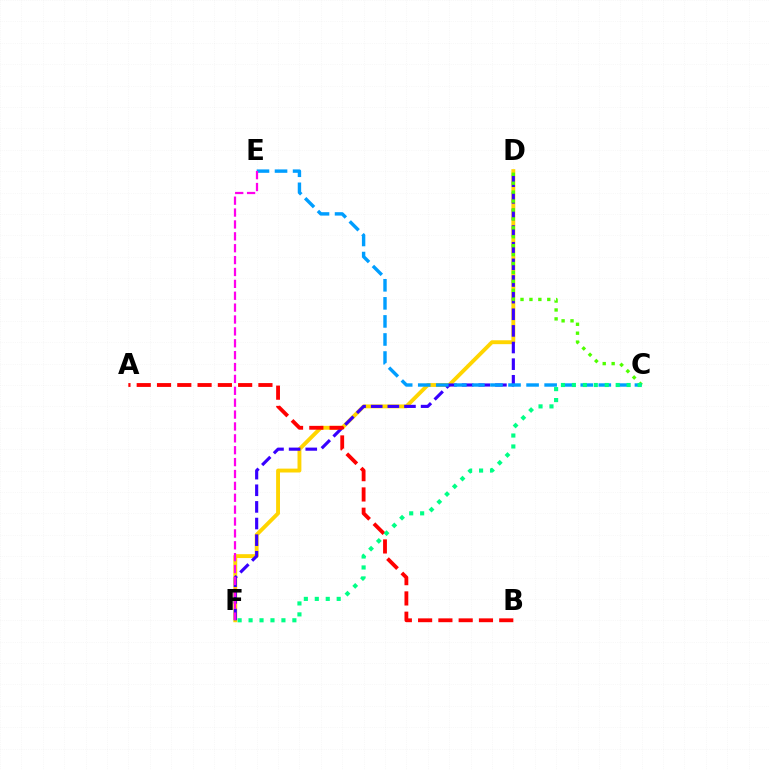{('D', 'F'): [{'color': '#ffd500', 'line_style': 'solid', 'thickness': 2.79}, {'color': '#3700ff', 'line_style': 'dashed', 'thickness': 2.26}], ('C', 'D'): [{'color': '#4fff00', 'line_style': 'dotted', 'thickness': 2.42}], ('C', 'E'): [{'color': '#009eff', 'line_style': 'dashed', 'thickness': 2.45}], ('A', 'B'): [{'color': '#ff0000', 'line_style': 'dashed', 'thickness': 2.76}], ('E', 'F'): [{'color': '#ff00ed', 'line_style': 'dashed', 'thickness': 1.61}], ('C', 'F'): [{'color': '#00ff86', 'line_style': 'dotted', 'thickness': 2.98}]}